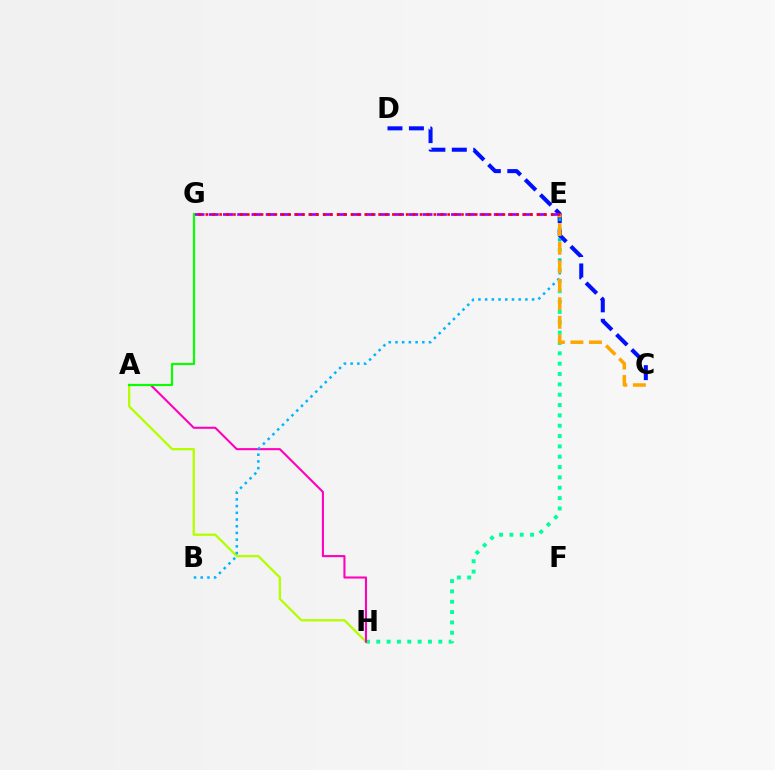{('E', 'H'): [{'color': '#00ff9d', 'line_style': 'dotted', 'thickness': 2.81}], ('C', 'D'): [{'color': '#0010ff', 'line_style': 'dashed', 'thickness': 2.91}], ('A', 'H'): [{'color': '#b3ff00', 'line_style': 'solid', 'thickness': 1.66}, {'color': '#ff00bd', 'line_style': 'solid', 'thickness': 1.51}], ('E', 'G'): [{'color': '#9b00ff', 'line_style': 'dashed', 'thickness': 1.94}, {'color': '#ff0000', 'line_style': 'dotted', 'thickness': 1.88}], ('B', 'E'): [{'color': '#00b5ff', 'line_style': 'dotted', 'thickness': 1.82}], ('C', 'E'): [{'color': '#ffa500', 'line_style': 'dashed', 'thickness': 2.52}], ('A', 'G'): [{'color': '#08ff00', 'line_style': 'solid', 'thickness': 1.56}]}